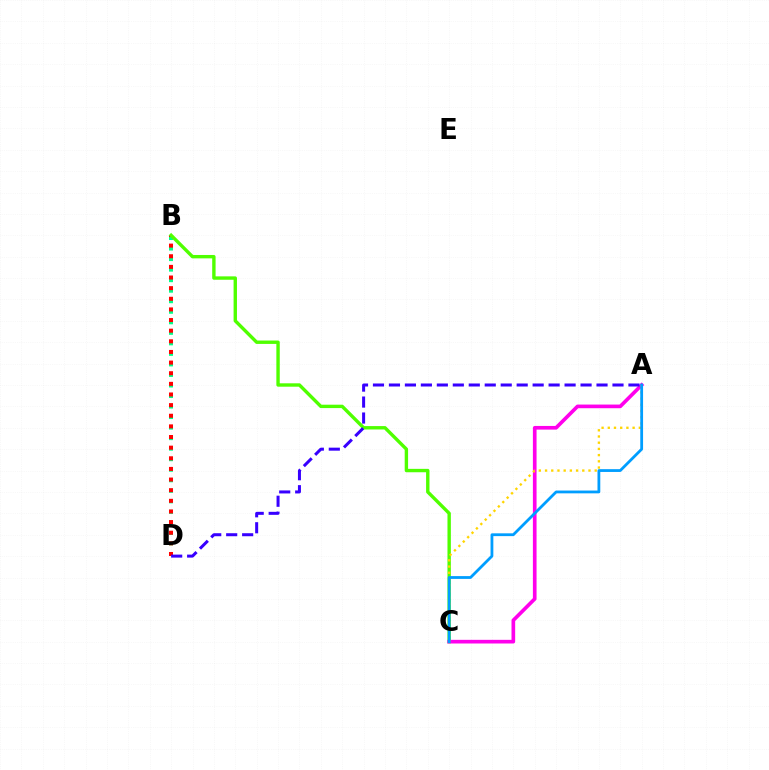{('B', 'D'): [{'color': '#00ff86', 'line_style': 'dotted', 'thickness': 2.86}, {'color': '#ff0000', 'line_style': 'dotted', 'thickness': 2.89}], ('B', 'C'): [{'color': '#4fff00', 'line_style': 'solid', 'thickness': 2.44}], ('A', 'C'): [{'color': '#ff00ed', 'line_style': 'solid', 'thickness': 2.64}, {'color': '#ffd500', 'line_style': 'dotted', 'thickness': 1.69}, {'color': '#009eff', 'line_style': 'solid', 'thickness': 2.01}], ('A', 'D'): [{'color': '#3700ff', 'line_style': 'dashed', 'thickness': 2.17}]}